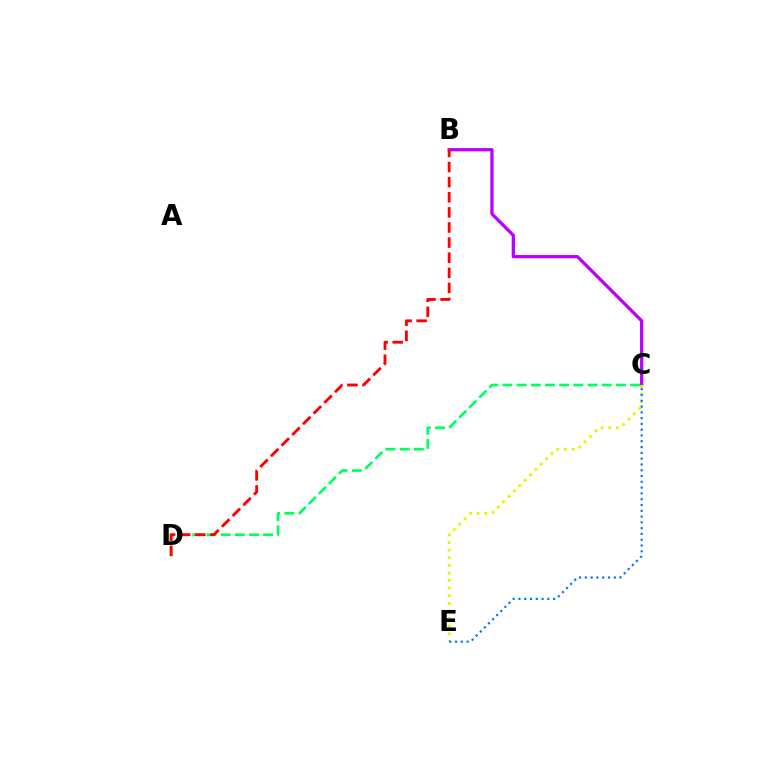{('C', 'D'): [{'color': '#00ff5c', 'line_style': 'dashed', 'thickness': 1.93}], ('B', 'C'): [{'color': '#b900ff', 'line_style': 'solid', 'thickness': 2.34}], ('C', 'E'): [{'color': '#d1ff00', 'line_style': 'dotted', 'thickness': 2.06}, {'color': '#0074ff', 'line_style': 'dotted', 'thickness': 1.57}], ('B', 'D'): [{'color': '#ff0000', 'line_style': 'dashed', 'thickness': 2.05}]}